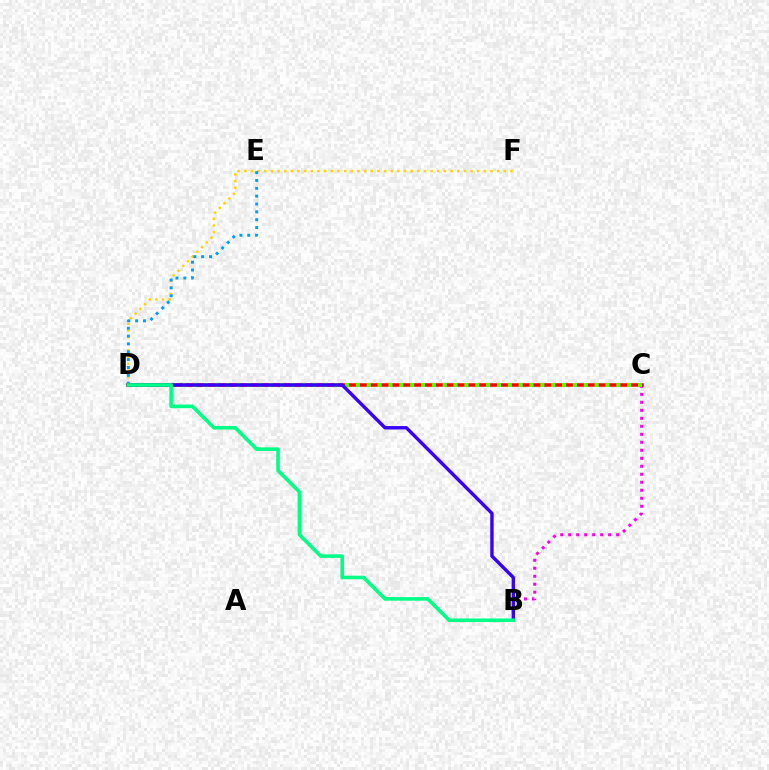{('D', 'F'): [{'color': '#ffd500', 'line_style': 'dotted', 'thickness': 1.81}], ('B', 'C'): [{'color': '#ff00ed', 'line_style': 'dotted', 'thickness': 2.17}], ('D', 'E'): [{'color': '#009eff', 'line_style': 'dotted', 'thickness': 2.13}], ('C', 'D'): [{'color': '#ff0000', 'line_style': 'solid', 'thickness': 2.53}, {'color': '#4fff00', 'line_style': 'dotted', 'thickness': 2.95}], ('B', 'D'): [{'color': '#3700ff', 'line_style': 'solid', 'thickness': 2.45}, {'color': '#00ff86', 'line_style': 'solid', 'thickness': 2.59}]}